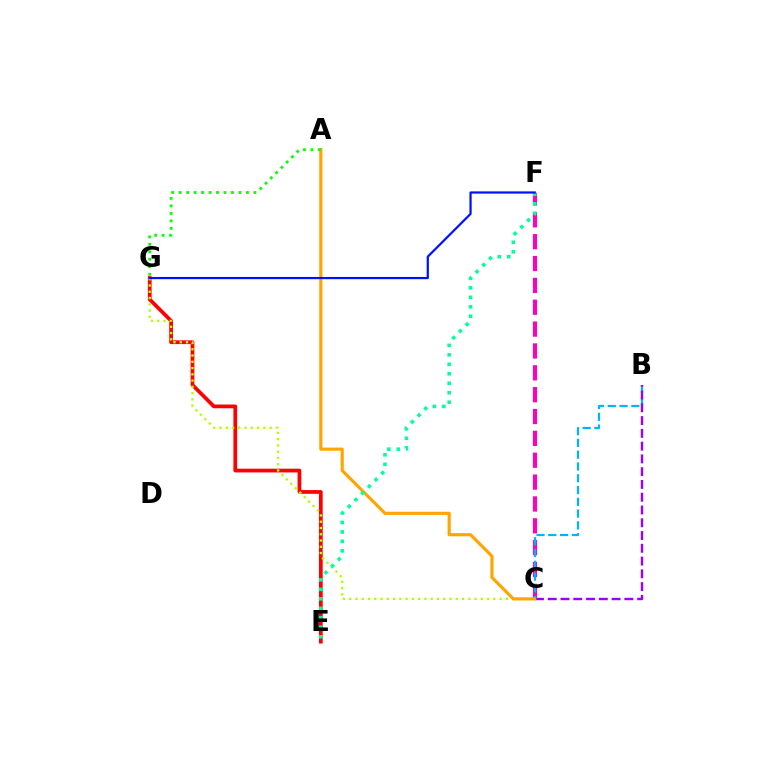{('C', 'F'): [{'color': '#ff00bd', 'line_style': 'dashed', 'thickness': 2.97}], ('B', 'C'): [{'color': '#00b5ff', 'line_style': 'dashed', 'thickness': 1.6}, {'color': '#9b00ff', 'line_style': 'dashed', 'thickness': 1.73}], ('E', 'G'): [{'color': '#ff0000', 'line_style': 'solid', 'thickness': 2.69}], ('C', 'G'): [{'color': '#b3ff00', 'line_style': 'dotted', 'thickness': 1.7}], ('A', 'C'): [{'color': '#ffa500', 'line_style': 'solid', 'thickness': 2.27}], ('A', 'G'): [{'color': '#08ff00', 'line_style': 'dotted', 'thickness': 2.03}], ('E', 'F'): [{'color': '#00ff9d', 'line_style': 'dotted', 'thickness': 2.58}], ('F', 'G'): [{'color': '#0010ff', 'line_style': 'solid', 'thickness': 1.6}]}